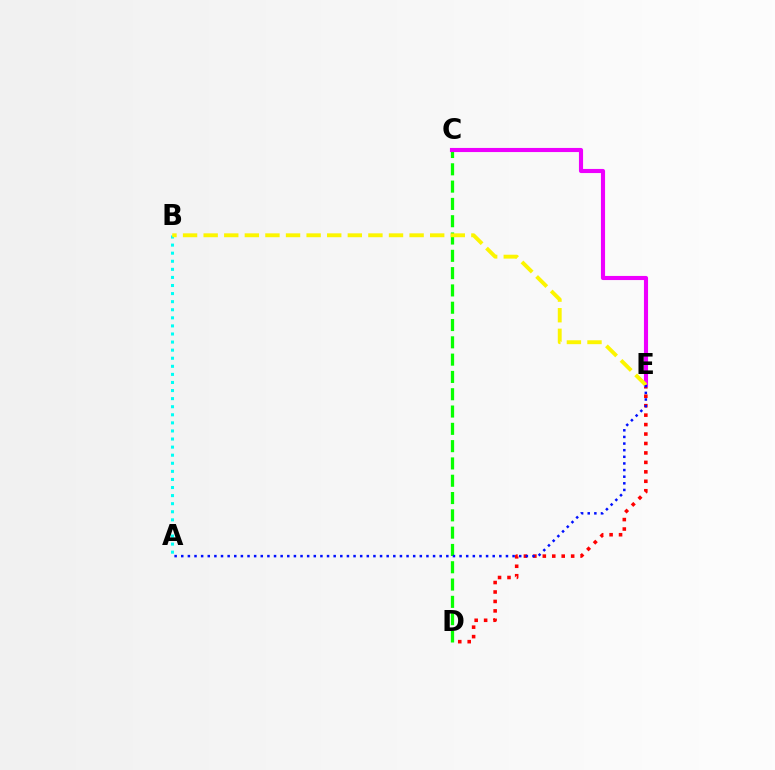{('A', 'B'): [{'color': '#00fff6', 'line_style': 'dotted', 'thickness': 2.2}], ('D', 'E'): [{'color': '#ff0000', 'line_style': 'dotted', 'thickness': 2.57}], ('C', 'D'): [{'color': '#08ff00', 'line_style': 'dashed', 'thickness': 2.35}], ('C', 'E'): [{'color': '#ee00ff', 'line_style': 'solid', 'thickness': 2.96}], ('B', 'E'): [{'color': '#fcf500', 'line_style': 'dashed', 'thickness': 2.8}], ('A', 'E'): [{'color': '#0010ff', 'line_style': 'dotted', 'thickness': 1.8}]}